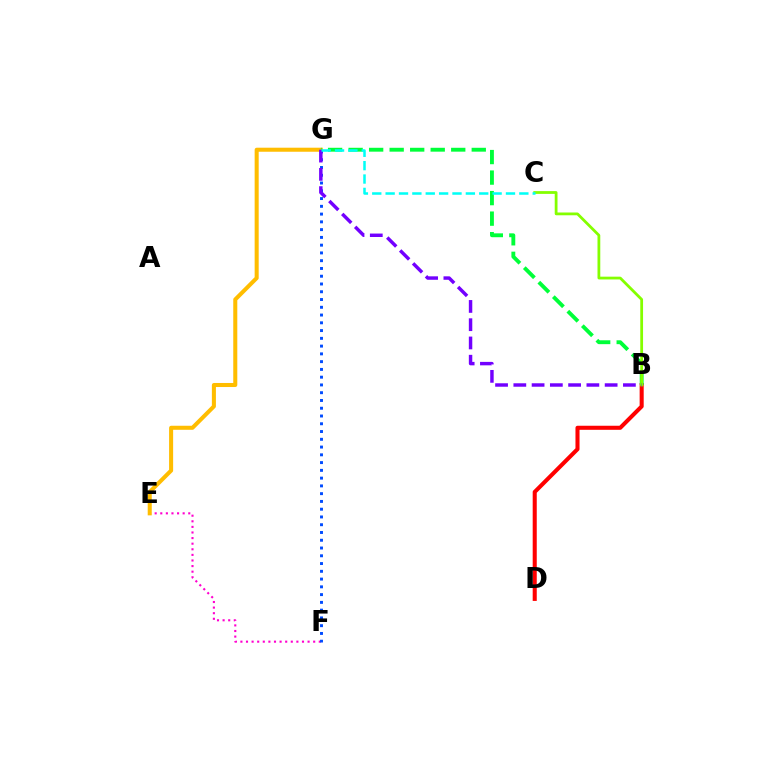{('E', 'F'): [{'color': '#ff00cf', 'line_style': 'dotted', 'thickness': 1.52}], ('E', 'G'): [{'color': '#ffbd00', 'line_style': 'solid', 'thickness': 2.91}], ('F', 'G'): [{'color': '#004bff', 'line_style': 'dotted', 'thickness': 2.11}], ('B', 'D'): [{'color': '#ff0000', 'line_style': 'solid', 'thickness': 2.92}], ('B', 'G'): [{'color': '#00ff39', 'line_style': 'dashed', 'thickness': 2.79}, {'color': '#7200ff', 'line_style': 'dashed', 'thickness': 2.48}], ('B', 'C'): [{'color': '#84ff00', 'line_style': 'solid', 'thickness': 2.0}], ('C', 'G'): [{'color': '#00fff6', 'line_style': 'dashed', 'thickness': 1.82}]}